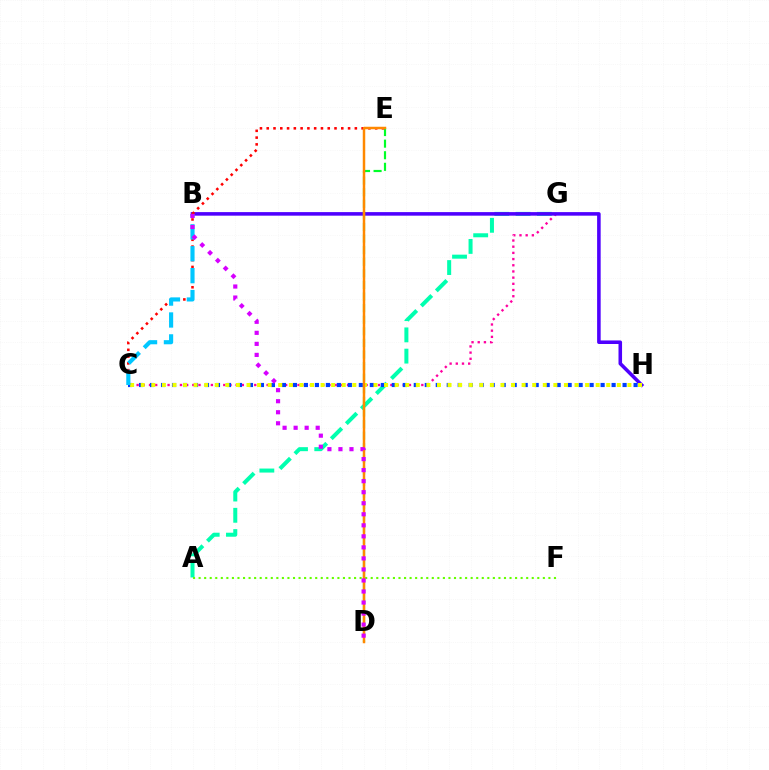{('C', 'G'): [{'color': '#ff00a0', 'line_style': 'dotted', 'thickness': 1.68}], ('A', 'G'): [{'color': '#00ffaf', 'line_style': 'dashed', 'thickness': 2.89}], ('B', 'H'): [{'color': '#4f00ff', 'line_style': 'solid', 'thickness': 2.56}], ('C', 'E'): [{'color': '#ff0000', 'line_style': 'dotted', 'thickness': 1.84}], ('D', 'E'): [{'color': '#00ff27', 'line_style': 'dashed', 'thickness': 1.57}, {'color': '#ff8800', 'line_style': 'solid', 'thickness': 1.79}], ('A', 'F'): [{'color': '#66ff00', 'line_style': 'dotted', 'thickness': 1.51}], ('C', 'H'): [{'color': '#003fff', 'line_style': 'dotted', 'thickness': 2.99}, {'color': '#eeff00', 'line_style': 'dotted', 'thickness': 2.87}], ('B', 'C'): [{'color': '#00c7ff', 'line_style': 'dashed', 'thickness': 2.98}], ('B', 'D'): [{'color': '#d600ff', 'line_style': 'dotted', 'thickness': 3.0}]}